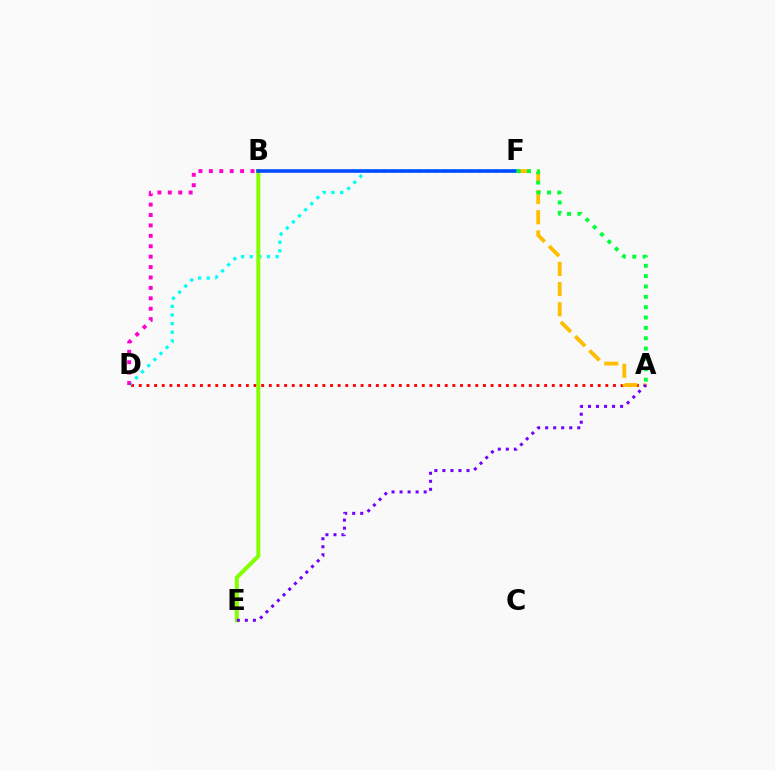{('A', 'D'): [{'color': '#ff0000', 'line_style': 'dotted', 'thickness': 2.08}], ('D', 'F'): [{'color': '#00fff6', 'line_style': 'dotted', 'thickness': 2.34}], ('B', 'E'): [{'color': '#84ff00', 'line_style': 'solid', 'thickness': 2.87}], ('B', 'D'): [{'color': '#ff00cf', 'line_style': 'dotted', 'thickness': 2.83}], ('B', 'F'): [{'color': '#004bff', 'line_style': 'solid', 'thickness': 2.58}], ('A', 'F'): [{'color': '#ffbd00', 'line_style': 'dashed', 'thickness': 2.74}, {'color': '#00ff39', 'line_style': 'dotted', 'thickness': 2.81}], ('A', 'E'): [{'color': '#7200ff', 'line_style': 'dotted', 'thickness': 2.18}]}